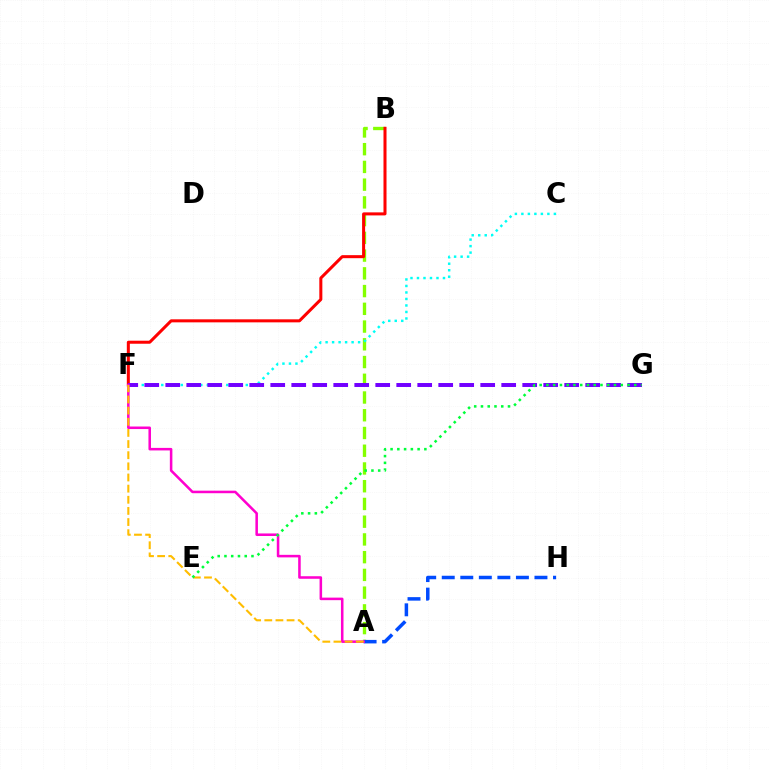{('A', 'B'): [{'color': '#84ff00', 'line_style': 'dashed', 'thickness': 2.41}], ('A', 'H'): [{'color': '#004bff', 'line_style': 'dashed', 'thickness': 2.52}], ('C', 'F'): [{'color': '#00fff6', 'line_style': 'dotted', 'thickness': 1.77}], ('B', 'F'): [{'color': '#ff0000', 'line_style': 'solid', 'thickness': 2.18}], ('F', 'G'): [{'color': '#7200ff', 'line_style': 'dashed', 'thickness': 2.85}], ('A', 'F'): [{'color': '#ff00cf', 'line_style': 'solid', 'thickness': 1.83}, {'color': '#ffbd00', 'line_style': 'dashed', 'thickness': 1.51}], ('E', 'G'): [{'color': '#00ff39', 'line_style': 'dotted', 'thickness': 1.84}]}